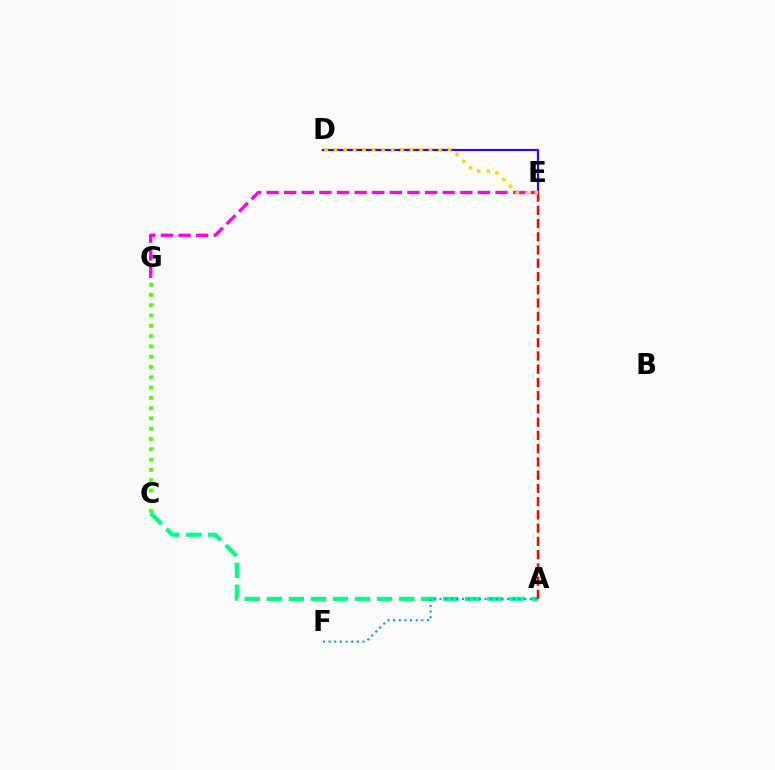{('C', 'G'): [{'color': '#4fff00', 'line_style': 'dotted', 'thickness': 2.8}], ('A', 'C'): [{'color': '#00ff86', 'line_style': 'dashed', 'thickness': 2.99}], ('A', 'E'): [{'color': '#ff0000', 'line_style': 'dashed', 'thickness': 1.8}], ('A', 'F'): [{'color': '#009eff', 'line_style': 'dotted', 'thickness': 1.53}], ('D', 'E'): [{'color': '#3700ff', 'line_style': 'solid', 'thickness': 1.58}, {'color': '#ffd500', 'line_style': 'dotted', 'thickness': 2.58}], ('E', 'G'): [{'color': '#ff00ed', 'line_style': 'dashed', 'thickness': 2.39}]}